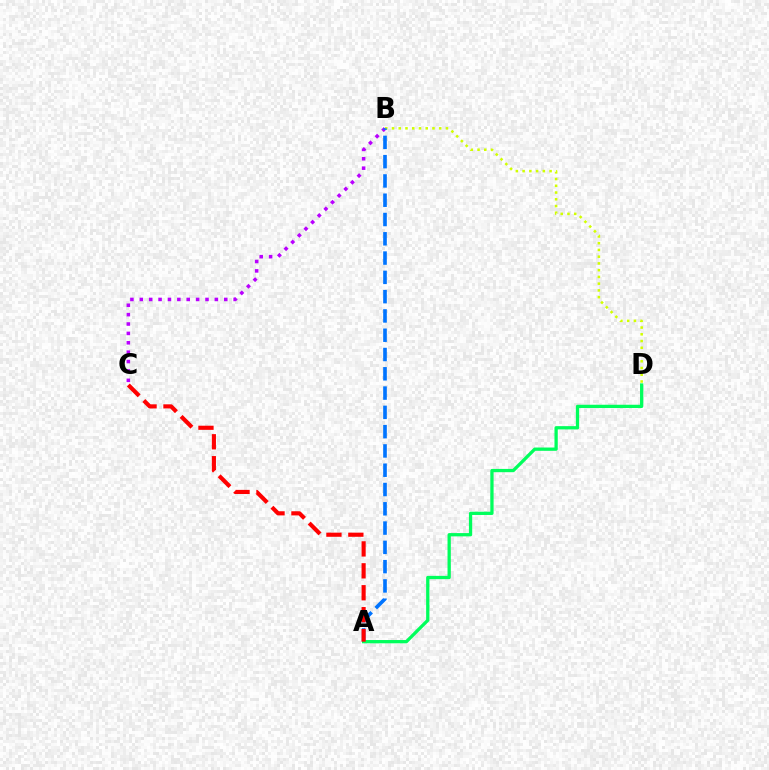{('B', 'C'): [{'color': '#b900ff', 'line_style': 'dotted', 'thickness': 2.55}], ('B', 'D'): [{'color': '#d1ff00', 'line_style': 'dotted', 'thickness': 1.83}], ('A', 'B'): [{'color': '#0074ff', 'line_style': 'dashed', 'thickness': 2.62}], ('A', 'D'): [{'color': '#00ff5c', 'line_style': 'solid', 'thickness': 2.36}], ('A', 'C'): [{'color': '#ff0000', 'line_style': 'dashed', 'thickness': 2.98}]}